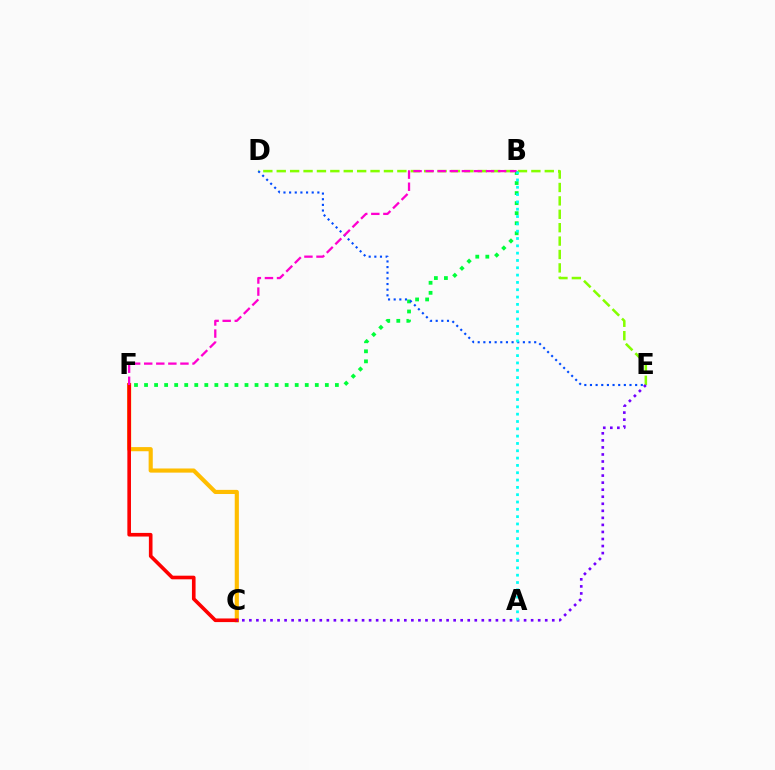{('C', 'F'): [{'color': '#ffbd00', 'line_style': 'solid', 'thickness': 2.98}, {'color': '#ff0000', 'line_style': 'solid', 'thickness': 2.61}], ('B', 'F'): [{'color': '#00ff39', 'line_style': 'dotted', 'thickness': 2.73}, {'color': '#ff00cf', 'line_style': 'dashed', 'thickness': 1.64}], ('D', 'E'): [{'color': '#84ff00', 'line_style': 'dashed', 'thickness': 1.82}, {'color': '#004bff', 'line_style': 'dotted', 'thickness': 1.53}], ('C', 'E'): [{'color': '#7200ff', 'line_style': 'dotted', 'thickness': 1.91}], ('A', 'B'): [{'color': '#00fff6', 'line_style': 'dotted', 'thickness': 1.99}]}